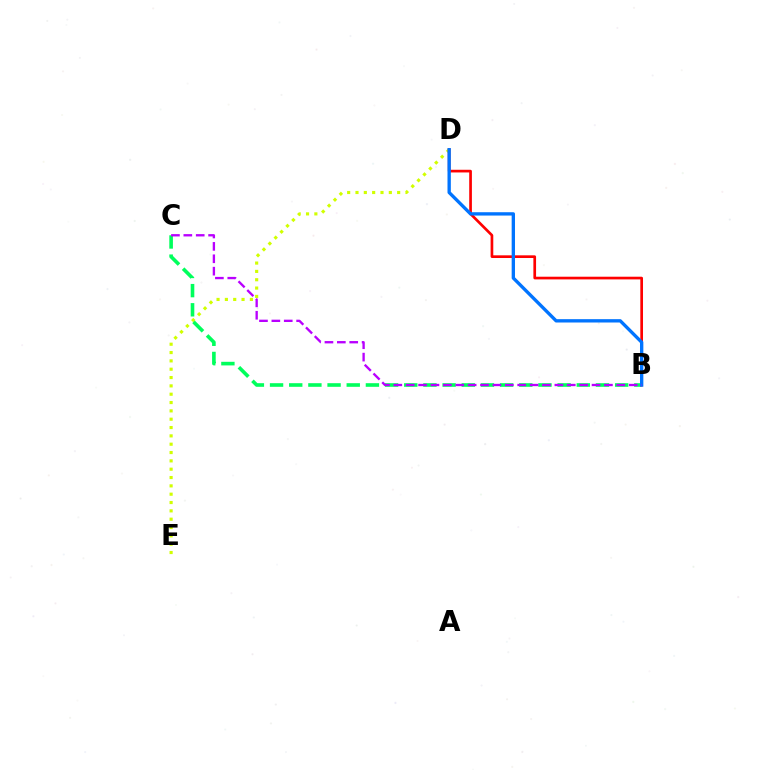{('D', 'E'): [{'color': '#d1ff00', 'line_style': 'dotted', 'thickness': 2.26}], ('B', 'C'): [{'color': '#00ff5c', 'line_style': 'dashed', 'thickness': 2.6}, {'color': '#b900ff', 'line_style': 'dashed', 'thickness': 1.68}], ('B', 'D'): [{'color': '#ff0000', 'line_style': 'solid', 'thickness': 1.93}, {'color': '#0074ff', 'line_style': 'solid', 'thickness': 2.4}]}